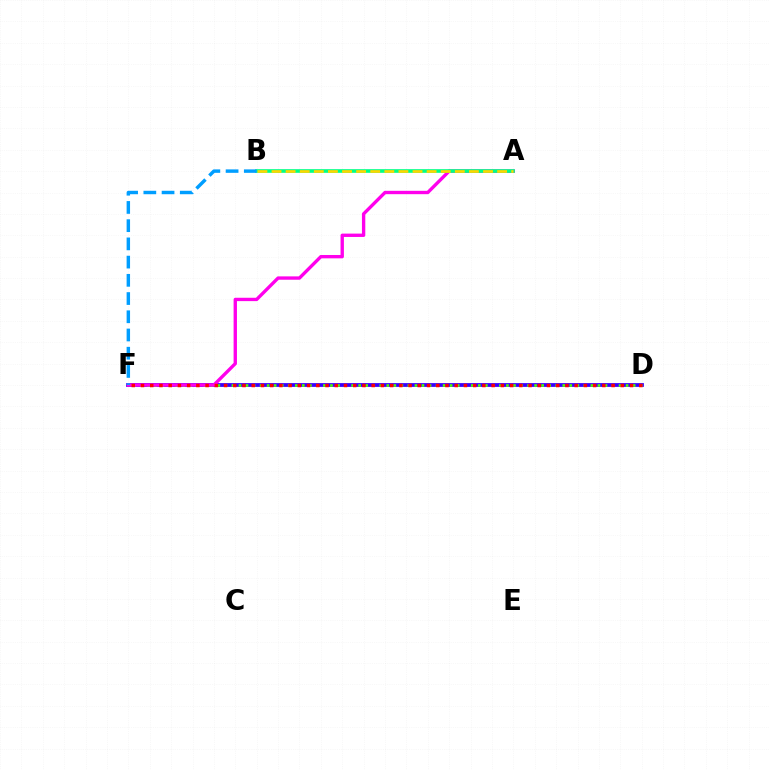{('D', 'F'): [{'color': '#3700ff', 'line_style': 'solid', 'thickness': 2.71}, {'color': '#4fff00', 'line_style': 'dotted', 'thickness': 1.91}, {'color': '#ff0000', 'line_style': 'dotted', 'thickness': 2.51}], ('A', 'F'): [{'color': '#ff00ed', 'line_style': 'solid', 'thickness': 2.42}], ('A', 'B'): [{'color': '#00ff86', 'line_style': 'solid', 'thickness': 2.62}, {'color': '#ffd500', 'line_style': 'dashed', 'thickness': 1.92}], ('B', 'F'): [{'color': '#009eff', 'line_style': 'dashed', 'thickness': 2.48}]}